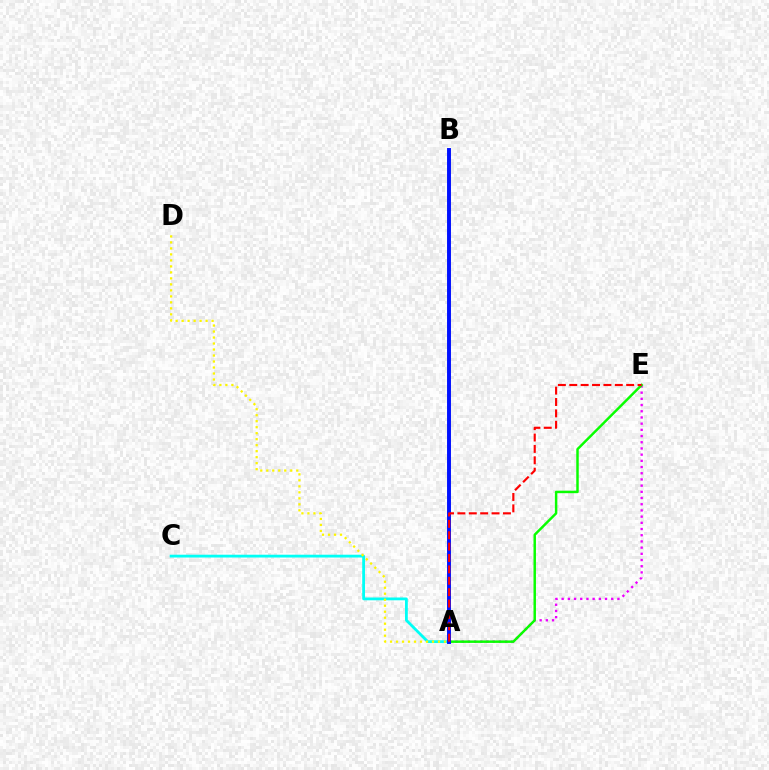{('A', 'E'): [{'color': '#ee00ff', 'line_style': 'dotted', 'thickness': 1.68}, {'color': '#08ff00', 'line_style': 'solid', 'thickness': 1.78}, {'color': '#ff0000', 'line_style': 'dashed', 'thickness': 1.55}], ('A', 'C'): [{'color': '#00fff6', 'line_style': 'solid', 'thickness': 2.01}], ('A', 'D'): [{'color': '#fcf500', 'line_style': 'dotted', 'thickness': 1.63}], ('A', 'B'): [{'color': '#0010ff', 'line_style': 'solid', 'thickness': 2.83}]}